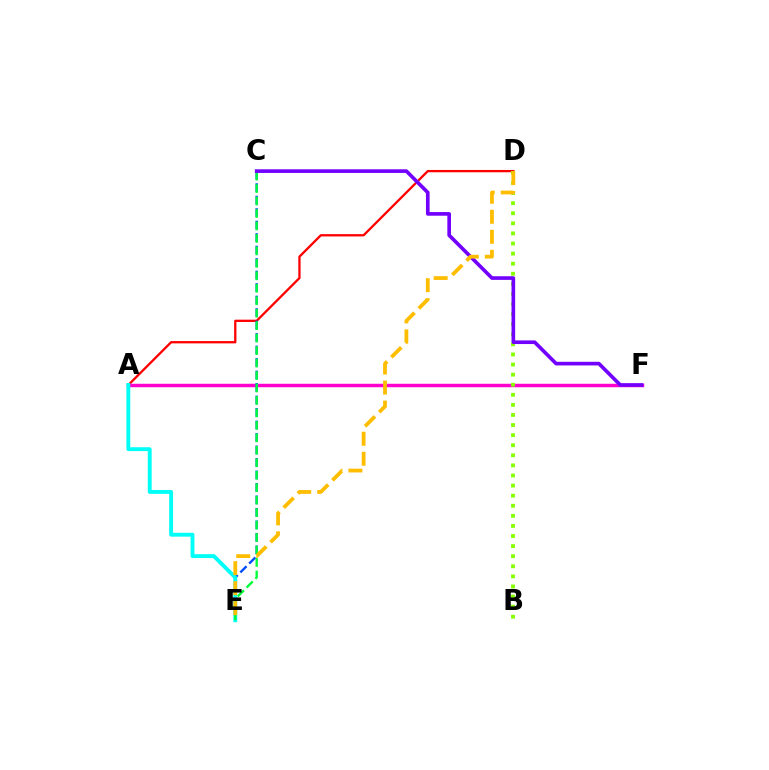{('A', 'D'): [{'color': '#ff0000', 'line_style': 'solid', 'thickness': 1.65}], ('A', 'F'): [{'color': '#ff00cf', 'line_style': 'solid', 'thickness': 2.49}], ('B', 'D'): [{'color': '#84ff00', 'line_style': 'dotted', 'thickness': 2.74}], ('C', 'E'): [{'color': '#004bff', 'line_style': 'dashed', 'thickness': 1.7}, {'color': '#00ff39', 'line_style': 'dashed', 'thickness': 1.69}], ('A', 'E'): [{'color': '#00fff6', 'line_style': 'solid', 'thickness': 2.79}], ('C', 'F'): [{'color': '#7200ff', 'line_style': 'solid', 'thickness': 2.63}], ('D', 'E'): [{'color': '#ffbd00', 'line_style': 'dashed', 'thickness': 2.72}]}